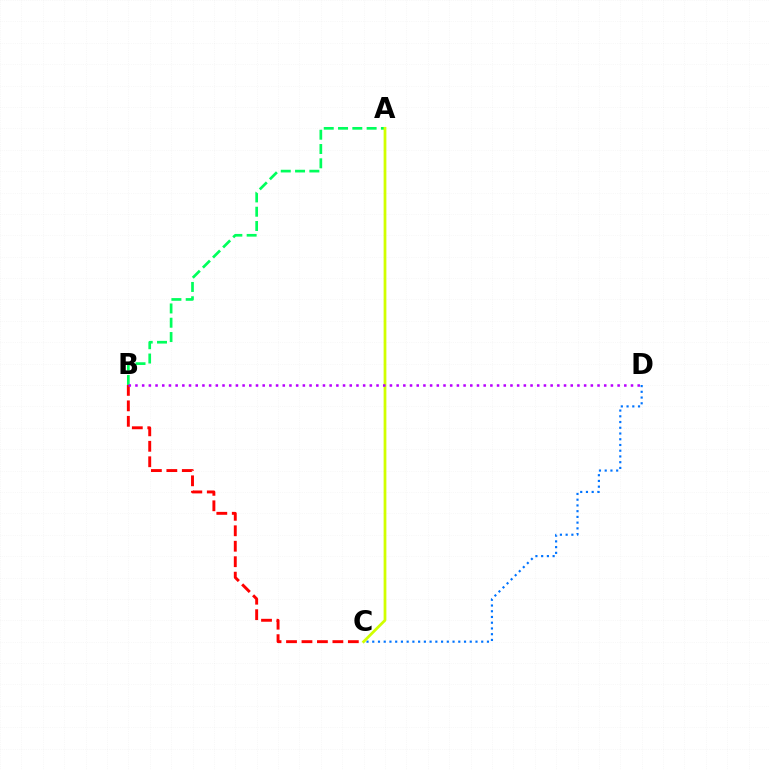{('A', 'B'): [{'color': '#00ff5c', 'line_style': 'dashed', 'thickness': 1.94}], ('C', 'D'): [{'color': '#0074ff', 'line_style': 'dotted', 'thickness': 1.56}], ('B', 'C'): [{'color': '#ff0000', 'line_style': 'dashed', 'thickness': 2.1}], ('A', 'C'): [{'color': '#d1ff00', 'line_style': 'solid', 'thickness': 1.98}], ('B', 'D'): [{'color': '#b900ff', 'line_style': 'dotted', 'thickness': 1.82}]}